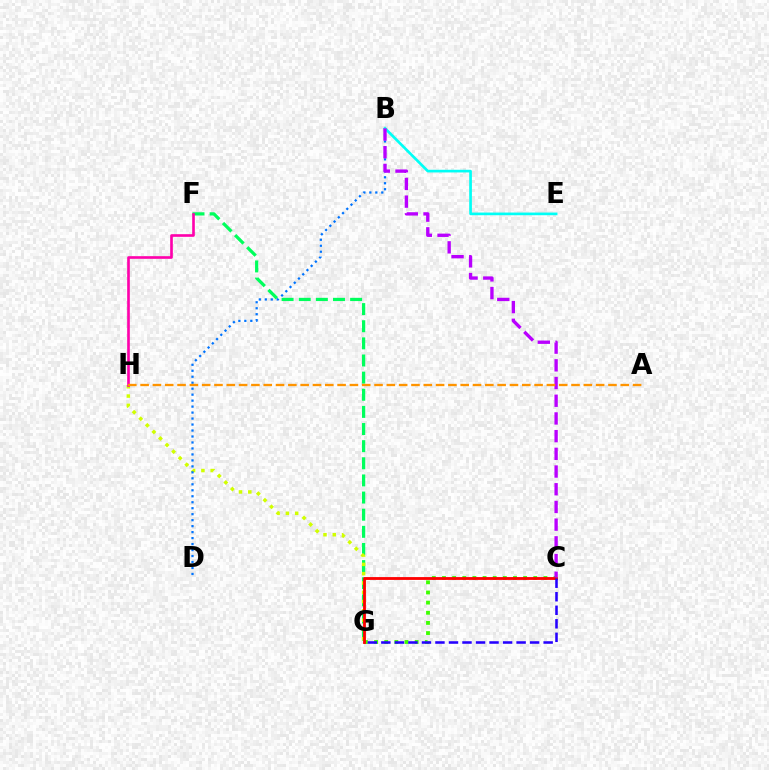{('F', 'G'): [{'color': '#00ff5c', 'line_style': 'dashed', 'thickness': 2.33}], ('G', 'H'): [{'color': '#d1ff00', 'line_style': 'dotted', 'thickness': 2.52}], ('F', 'H'): [{'color': '#ff00ac', 'line_style': 'solid', 'thickness': 1.9}], ('C', 'G'): [{'color': '#3dff00', 'line_style': 'dotted', 'thickness': 2.76}, {'color': '#ff0000', 'line_style': 'solid', 'thickness': 2.04}, {'color': '#2500ff', 'line_style': 'dashed', 'thickness': 1.84}], ('B', 'D'): [{'color': '#0074ff', 'line_style': 'dotted', 'thickness': 1.62}], ('B', 'E'): [{'color': '#00fff6', 'line_style': 'solid', 'thickness': 1.93}], ('B', 'C'): [{'color': '#b900ff', 'line_style': 'dashed', 'thickness': 2.4}], ('A', 'H'): [{'color': '#ff9400', 'line_style': 'dashed', 'thickness': 1.67}]}